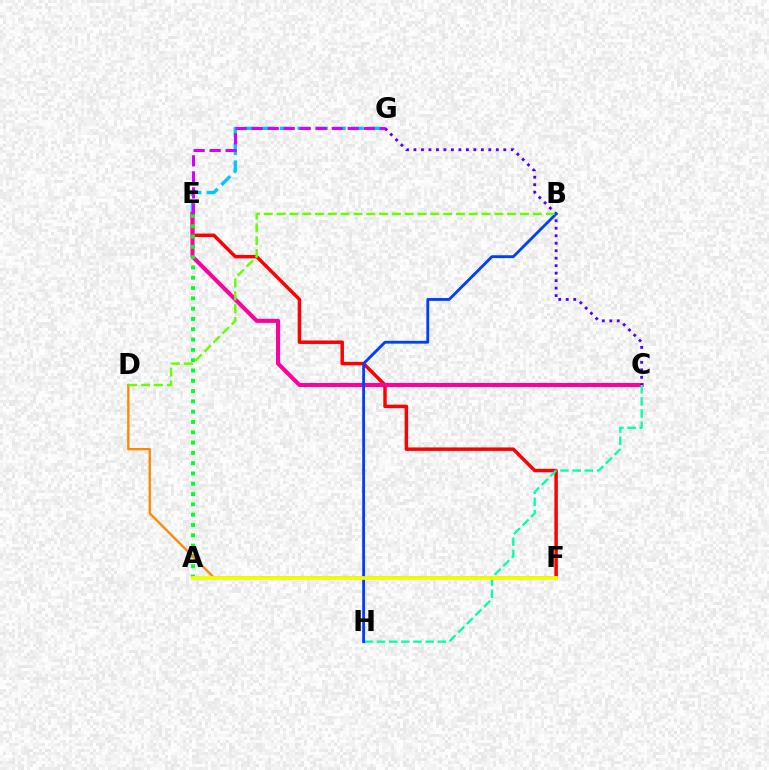{('E', 'G'): [{'color': '#00c7ff', 'line_style': 'dashed', 'thickness': 2.42}, {'color': '#d600ff', 'line_style': 'dashed', 'thickness': 2.18}], ('E', 'F'): [{'color': '#ff0000', 'line_style': 'solid', 'thickness': 2.49}], ('C', 'E'): [{'color': '#ff00a0', 'line_style': 'solid', 'thickness': 2.94}], ('C', 'H'): [{'color': '#00ffaf', 'line_style': 'dashed', 'thickness': 1.65}], ('A', 'E'): [{'color': '#00ff27', 'line_style': 'dotted', 'thickness': 2.8}], ('D', 'F'): [{'color': '#ff8800', 'line_style': 'solid', 'thickness': 1.68}], ('C', 'G'): [{'color': '#4f00ff', 'line_style': 'dotted', 'thickness': 2.03}], ('B', 'H'): [{'color': '#003fff', 'line_style': 'solid', 'thickness': 2.04}], ('A', 'F'): [{'color': '#eeff00', 'line_style': 'solid', 'thickness': 2.68}], ('B', 'D'): [{'color': '#66ff00', 'line_style': 'dashed', 'thickness': 1.74}]}